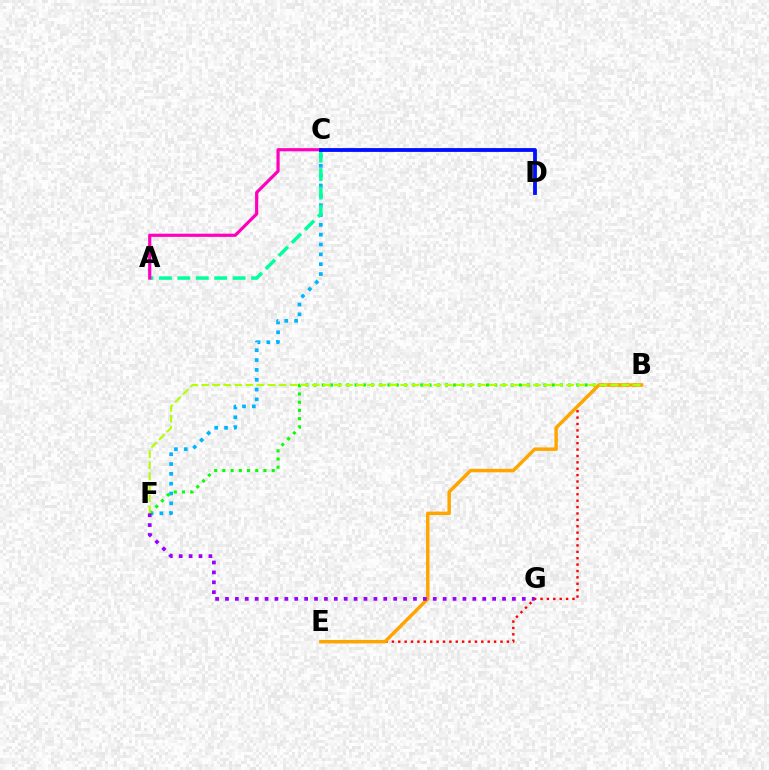{('B', 'E'): [{'color': '#ff0000', 'line_style': 'dotted', 'thickness': 1.74}, {'color': '#ffa500', 'line_style': 'solid', 'thickness': 2.49}], ('C', 'F'): [{'color': '#00b5ff', 'line_style': 'dotted', 'thickness': 2.67}], ('A', 'C'): [{'color': '#00ff9d', 'line_style': 'dashed', 'thickness': 2.51}, {'color': '#ff00bd', 'line_style': 'solid', 'thickness': 2.29}], ('B', 'F'): [{'color': '#08ff00', 'line_style': 'dotted', 'thickness': 2.23}, {'color': '#b3ff00', 'line_style': 'dashed', 'thickness': 1.5}], ('F', 'G'): [{'color': '#9b00ff', 'line_style': 'dotted', 'thickness': 2.69}], ('C', 'D'): [{'color': '#0010ff', 'line_style': 'solid', 'thickness': 2.74}]}